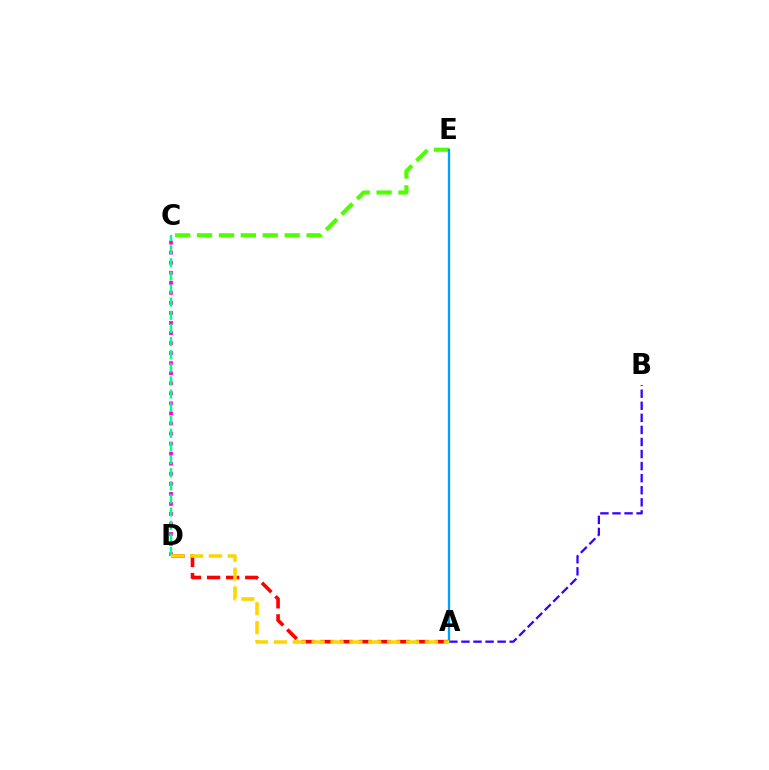{('C', 'E'): [{'color': '#4fff00', 'line_style': 'dashed', 'thickness': 2.98}], ('C', 'D'): [{'color': '#ff00ed', 'line_style': 'dotted', 'thickness': 2.73}, {'color': '#00ff86', 'line_style': 'dashed', 'thickness': 1.78}], ('A', 'B'): [{'color': '#3700ff', 'line_style': 'dashed', 'thickness': 1.64}], ('A', 'D'): [{'color': '#ff0000', 'line_style': 'dashed', 'thickness': 2.59}, {'color': '#ffd500', 'line_style': 'dashed', 'thickness': 2.56}], ('A', 'E'): [{'color': '#009eff', 'line_style': 'solid', 'thickness': 1.66}]}